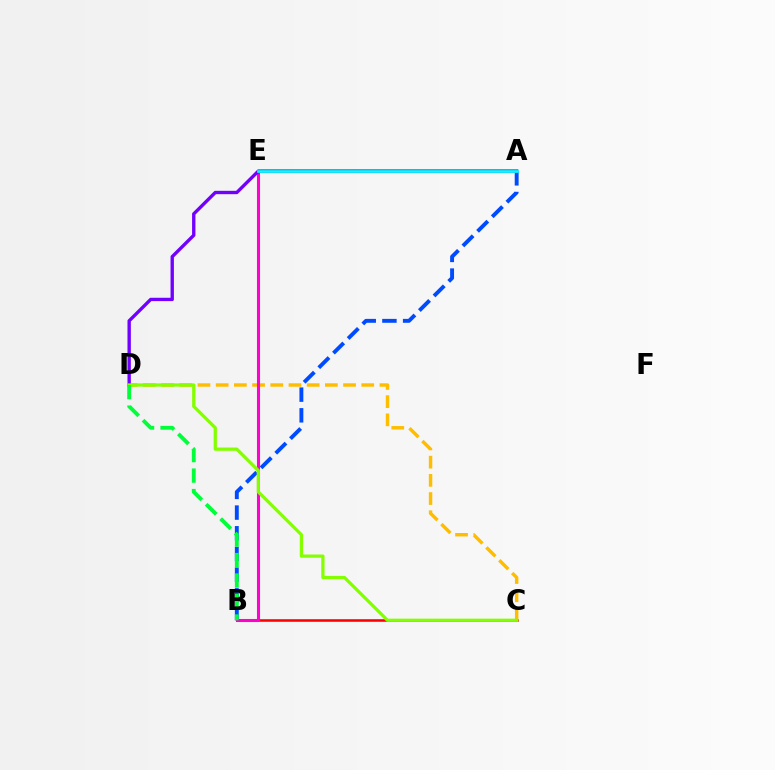{('A', 'B'): [{'color': '#004bff', 'line_style': 'dashed', 'thickness': 2.81}], ('B', 'C'): [{'color': '#ff0000', 'line_style': 'solid', 'thickness': 1.85}], ('C', 'D'): [{'color': '#ffbd00', 'line_style': 'dashed', 'thickness': 2.47}, {'color': '#84ff00', 'line_style': 'solid', 'thickness': 2.33}], ('B', 'E'): [{'color': '#ff00cf', 'line_style': 'solid', 'thickness': 2.21}], ('A', 'D'): [{'color': '#7200ff', 'line_style': 'solid', 'thickness': 2.42}], ('A', 'E'): [{'color': '#00fff6', 'line_style': 'solid', 'thickness': 1.95}], ('B', 'D'): [{'color': '#00ff39', 'line_style': 'dashed', 'thickness': 2.78}]}